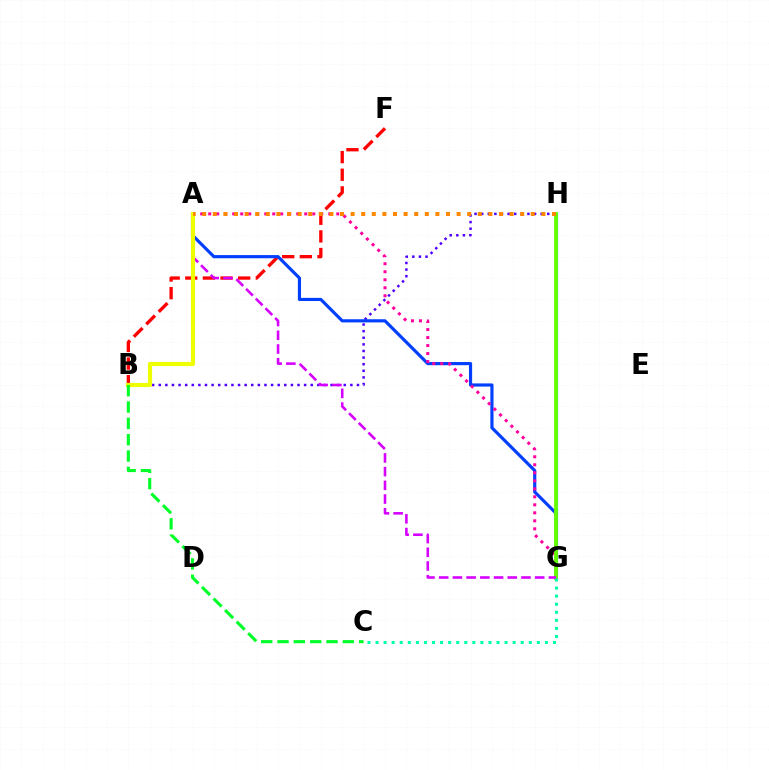{('B', 'F'): [{'color': '#ff0000', 'line_style': 'dashed', 'thickness': 2.39}], ('G', 'H'): [{'color': '#00c7ff', 'line_style': 'solid', 'thickness': 2.28}, {'color': '#66ff00', 'line_style': 'solid', 'thickness': 2.76}], ('B', 'H'): [{'color': '#4f00ff', 'line_style': 'dotted', 'thickness': 1.8}], ('A', 'G'): [{'color': '#003fff', 'line_style': 'solid', 'thickness': 2.27}, {'color': '#ff00a0', 'line_style': 'dotted', 'thickness': 2.17}, {'color': '#d600ff', 'line_style': 'dashed', 'thickness': 1.86}], ('C', 'G'): [{'color': '#00ffaf', 'line_style': 'dotted', 'thickness': 2.19}], ('A', 'B'): [{'color': '#eeff00', 'line_style': 'solid', 'thickness': 3.0}], ('B', 'C'): [{'color': '#00ff27', 'line_style': 'dashed', 'thickness': 2.22}], ('A', 'H'): [{'color': '#ff8800', 'line_style': 'dotted', 'thickness': 2.88}]}